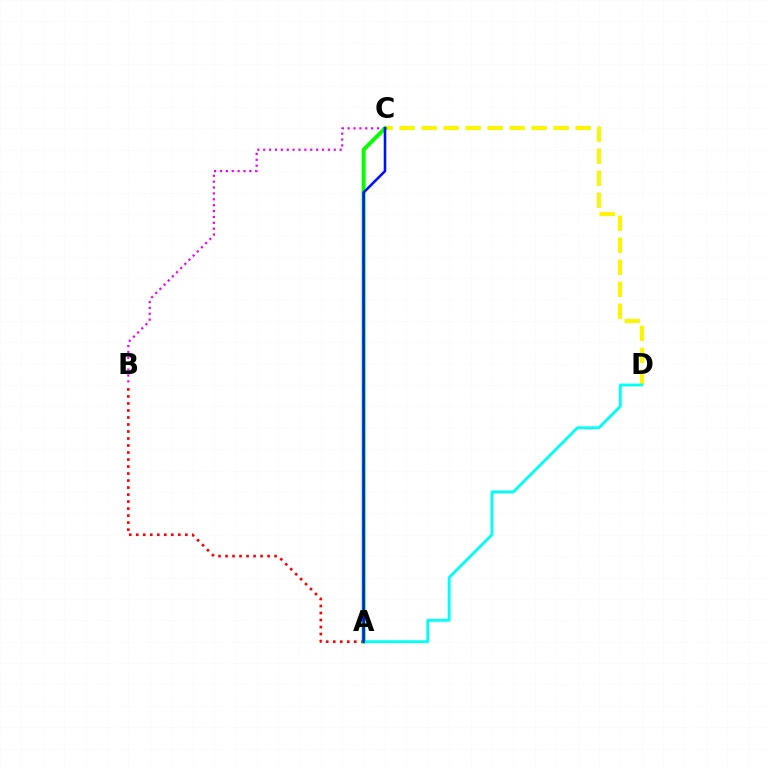{('A', 'B'): [{'color': '#ff0000', 'line_style': 'dotted', 'thickness': 1.9}], ('C', 'D'): [{'color': '#fcf500', 'line_style': 'dashed', 'thickness': 2.99}], ('B', 'C'): [{'color': '#ee00ff', 'line_style': 'dotted', 'thickness': 1.6}], ('A', 'C'): [{'color': '#08ff00', 'line_style': 'solid', 'thickness': 2.86}, {'color': '#0010ff', 'line_style': 'solid', 'thickness': 1.85}], ('A', 'D'): [{'color': '#00fff6', 'line_style': 'solid', 'thickness': 2.04}]}